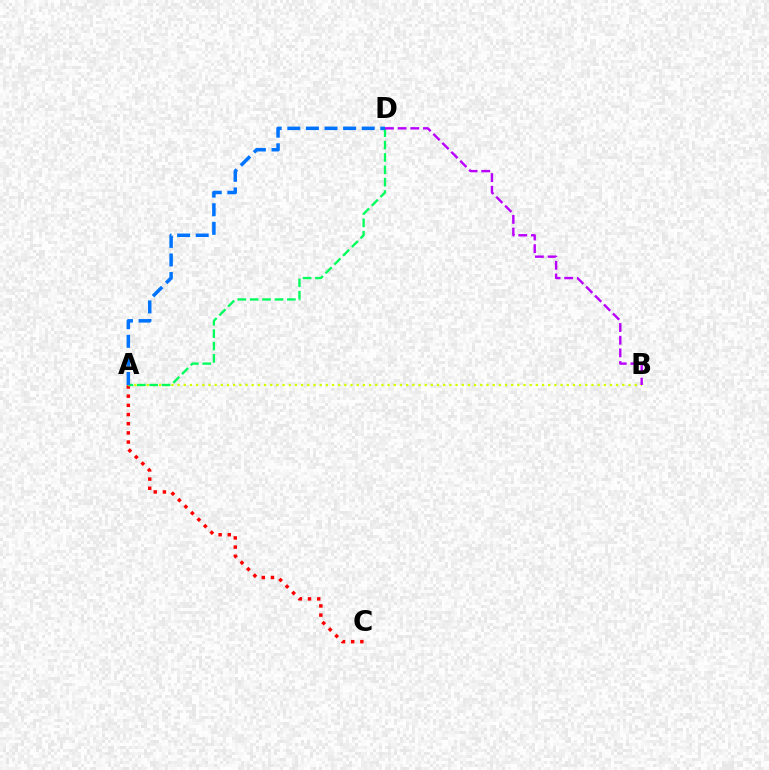{('A', 'C'): [{'color': '#ff0000', 'line_style': 'dotted', 'thickness': 2.49}], ('A', 'B'): [{'color': '#d1ff00', 'line_style': 'dotted', 'thickness': 1.68}], ('A', 'D'): [{'color': '#00ff5c', 'line_style': 'dashed', 'thickness': 1.68}, {'color': '#0074ff', 'line_style': 'dashed', 'thickness': 2.53}], ('B', 'D'): [{'color': '#b900ff', 'line_style': 'dashed', 'thickness': 1.72}]}